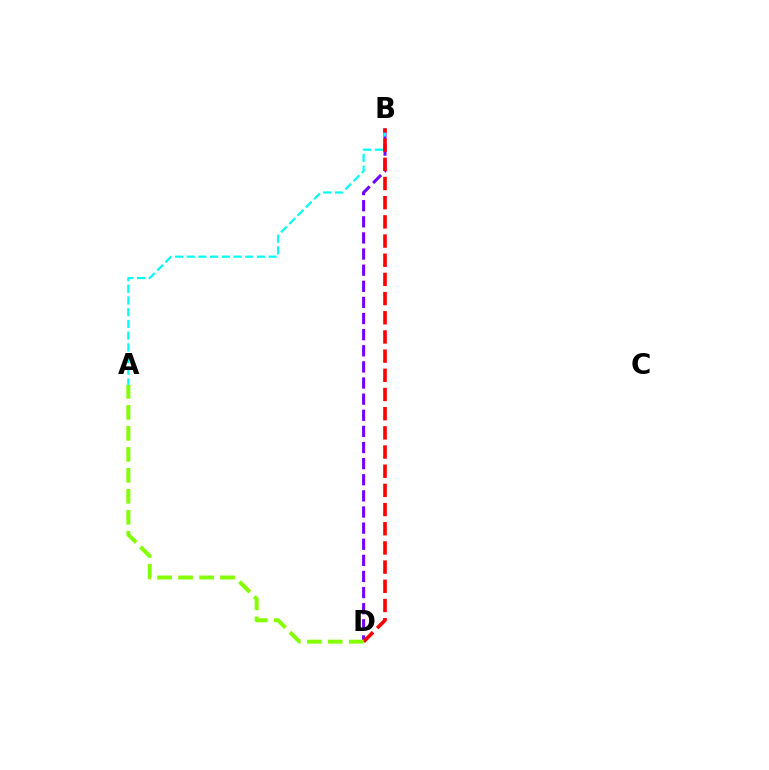{('B', 'D'): [{'color': '#7200ff', 'line_style': 'dashed', 'thickness': 2.19}, {'color': '#ff0000', 'line_style': 'dashed', 'thickness': 2.61}], ('A', 'B'): [{'color': '#00fff6', 'line_style': 'dashed', 'thickness': 1.59}], ('A', 'D'): [{'color': '#84ff00', 'line_style': 'dashed', 'thickness': 2.85}]}